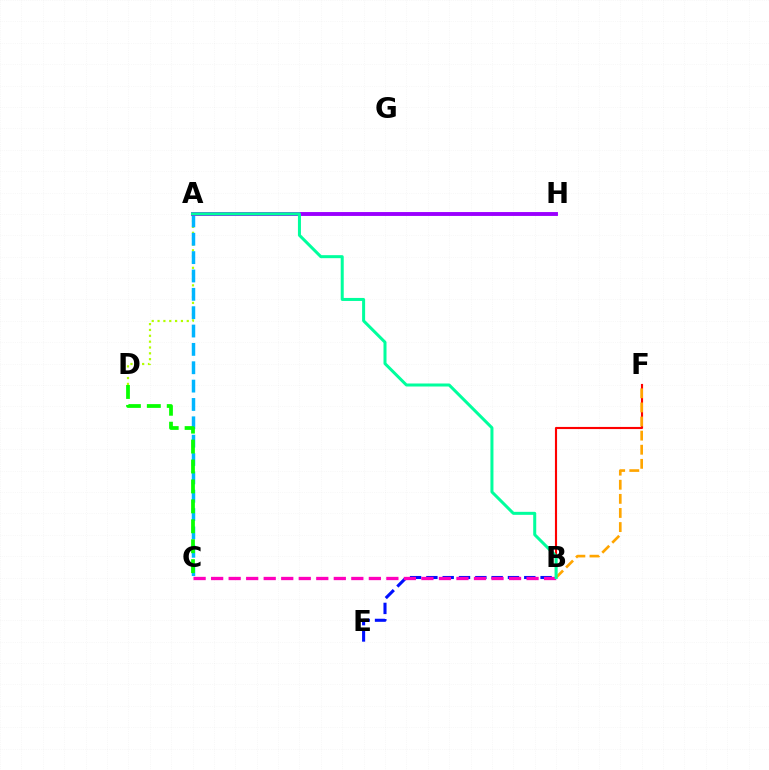{('B', 'F'): [{'color': '#ff0000', 'line_style': 'solid', 'thickness': 1.54}, {'color': '#ffa500', 'line_style': 'dashed', 'thickness': 1.92}], ('A', 'D'): [{'color': '#b3ff00', 'line_style': 'dotted', 'thickness': 1.59}], ('A', 'C'): [{'color': '#00b5ff', 'line_style': 'dashed', 'thickness': 2.49}], ('B', 'E'): [{'color': '#0010ff', 'line_style': 'dashed', 'thickness': 2.22}], ('A', 'H'): [{'color': '#9b00ff', 'line_style': 'solid', 'thickness': 2.8}], ('B', 'C'): [{'color': '#ff00bd', 'line_style': 'dashed', 'thickness': 2.38}], ('C', 'D'): [{'color': '#08ff00', 'line_style': 'dashed', 'thickness': 2.71}], ('A', 'B'): [{'color': '#00ff9d', 'line_style': 'solid', 'thickness': 2.17}]}